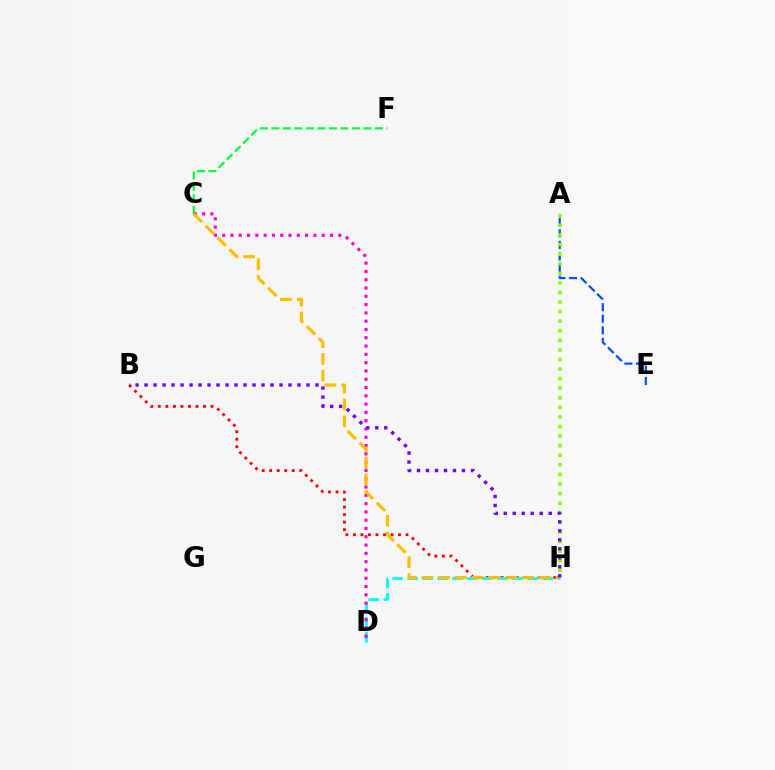{('A', 'E'): [{'color': '#004bff', 'line_style': 'dashed', 'thickness': 1.57}], ('B', 'H'): [{'color': '#ff0000', 'line_style': 'dotted', 'thickness': 2.04}, {'color': '#7200ff', 'line_style': 'dotted', 'thickness': 2.44}], ('D', 'H'): [{'color': '#00fff6', 'line_style': 'dashed', 'thickness': 2.04}], ('C', 'F'): [{'color': '#00ff39', 'line_style': 'dashed', 'thickness': 1.56}], ('C', 'D'): [{'color': '#ff00cf', 'line_style': 'dotted', 'thickness': 2.25}], ('A', 'H'): [{'color': '#84ff00', 'line_style': 'dotted', 'thickness': 2.6}], ('C', 'H'): [{'color': '#ffbd00', 'line_style': 'dashed', 'thickness': 2.28}]}